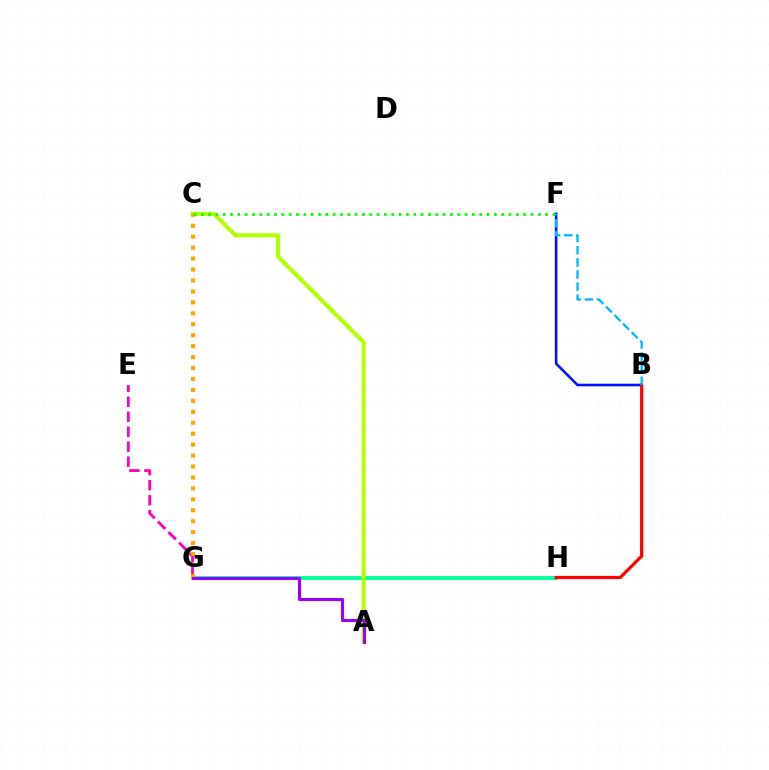{('G', 'H'): [{'color': '#00ff9d', 'line_style': 'solid', 'thickness': 2.78}], ('B', 'F'): [{'color': '#0010ff', 'line_style': 'solid', 'thickness': 1.86}, {'color': '#00b5ff', 'line_style': 'dashed', 'thickness': 1.65}], ('B', 'H'): [{'color': '#ff0000', 'line_style': 'solid', 'thickness': 2.32}], ('A', 'C'): [{'color': '#b3ff00', 'line_style': 'solid', 'thickness': 2.9}], ('E', 'G'): [{'color': '#ff00bd', 'line_style': 'dashed', 'thickness': 2.03}], ('C', 'G'): [{'color': '#ffa500', 'line_style': 'dotted', 'thickness': 2.97}], ('C', 'F'): [{'color': '#08ff00', 'line_style': 'dotted', 'thickness': 1.99}], ('A', 'G'): [{'color': '#9b00ff', 'line_style': 'solid', 'thickness': 2.23}]}